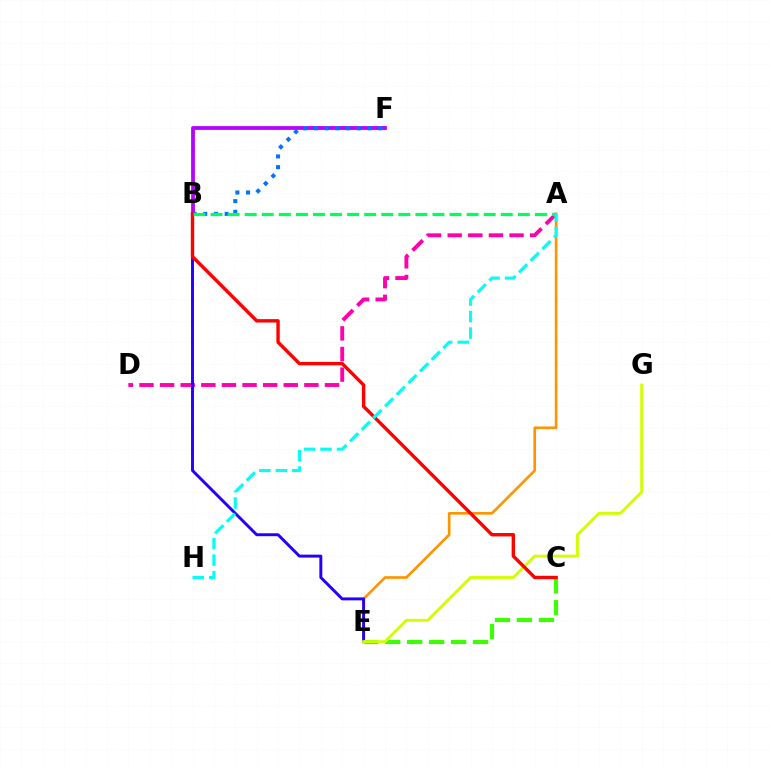{('A', 'D'): [{'color': '#ff00ac', 'line_style': 'dashed', 'thickness': 2.8}], ('A', 'E'): [{'color': '#ff9400', 'line_style': 'solid', 'thickness': 1.9}], ('B', 'E'): [{'color': '#2500ff', 'line_style': 'solid', 'thickness': 2.11}], ('B', 'F'): [{'color': '#b900ff', 'line_style': 'solid', 'thickness': 2.73}, {'color': '#0074ff', 'line_style': 'dotted', 'thickness': 2.91}], ('C', 'E'): [{'color': '#3dff00', 'line_style': 'dashed', 'thickness': 2.98}], ('E', 'G'): [{'color': '#d1ff00', 'line_style': 'solid', 'thickness': 2.07}], ('B', 'C'): [{'color': '#ff0000', 'line_style': 'solid', 'thickness': 2.45}], ('A', 'B'): [{'color': '#00ff5c', 'line_style': 'dashed', 'thickness': 2.32}], ('A', 'H'): [{'color': '#00fff6', 'line_style': 'dashed', 'thickness': 2.24}]}